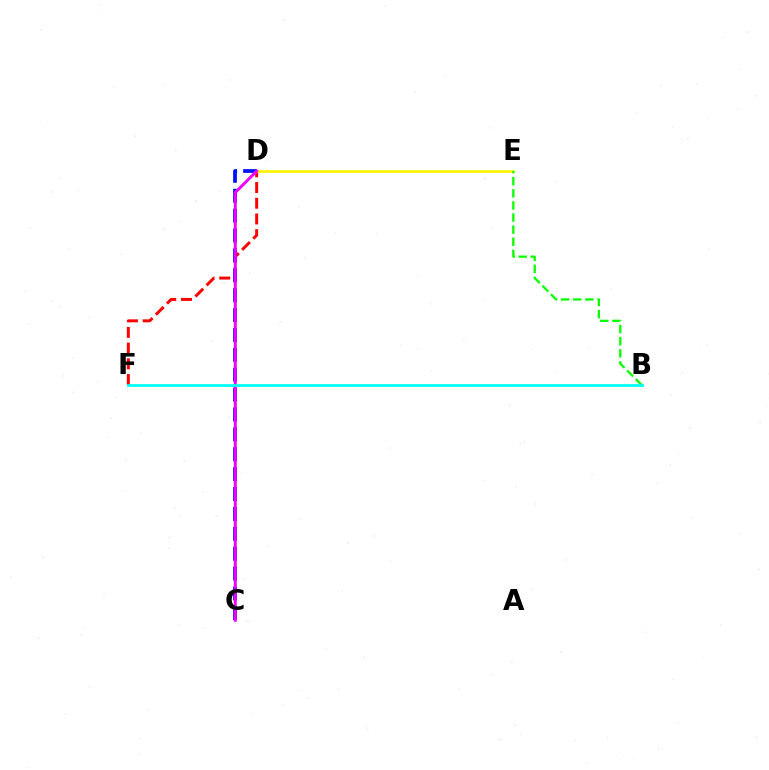{('D', 'F'): [{'color': '#ff0000', 'line_style': 'dashed', 'thickness': 2.13}], ('D', 'E'): [{'color': '#fcf500', 'line_style': 'solid', 'thickness': 1.92}], ('C', 'D'): [{'color': '#0010ff', 'line_style': 'dashed', 'thickness': 2.7}, {'color': '#ee00ff', 'line_style': 'solid', 'thickness': 2.13}], ('B', 'E'): [{'color': '#08ff00', 'line_style': 'dashed', 'thickness': 1.65}], ('B', 'F'): [{'color': '#00fff6', 'line_style': 'solid', 'thickness': 1.98}]}